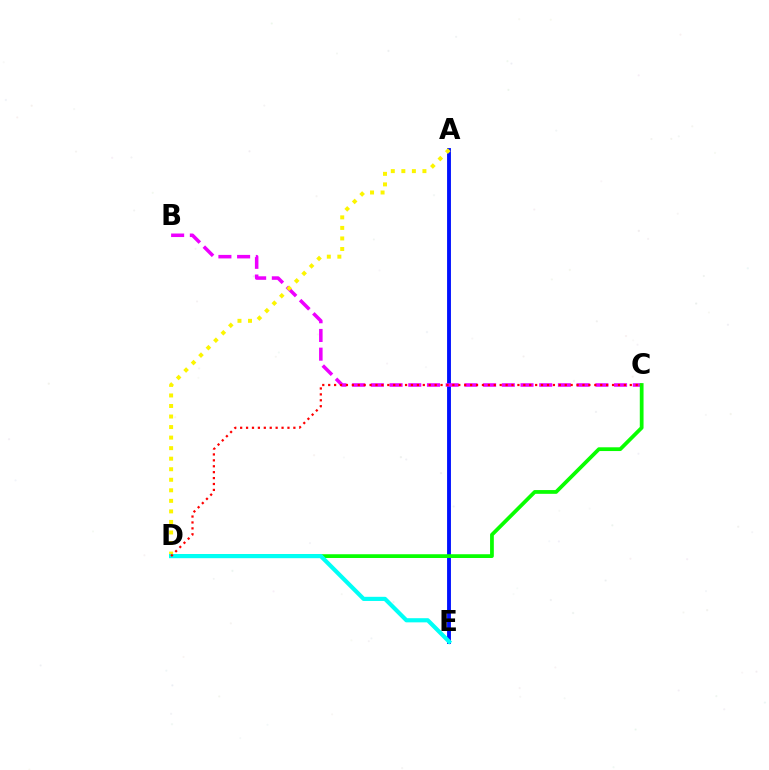{('A', 'E'): [{'color': '#0010ff', 'line_style': 'solid', 'thickness': 2.78}], ('B', 'C'): [{'color': '#ee00ff', 'line_style': 'dashed', 'thickness': 2.54}], ('A', 'D'): [{'color': '#fcf500', 'line_style': 'dotted', 'thickness': 2.86}], ('C', 'D'): [{'color': '#08ff00', 'line_style': 'solid', 'thickness': 2.71}, {'color': '#ff0000', 'line_style': 'dotted', 'thickness': 1.61}], ('D', 'E'): [{'color': '#00fff6', 'line_style': 'solid', 'thickness': 2.99}]}